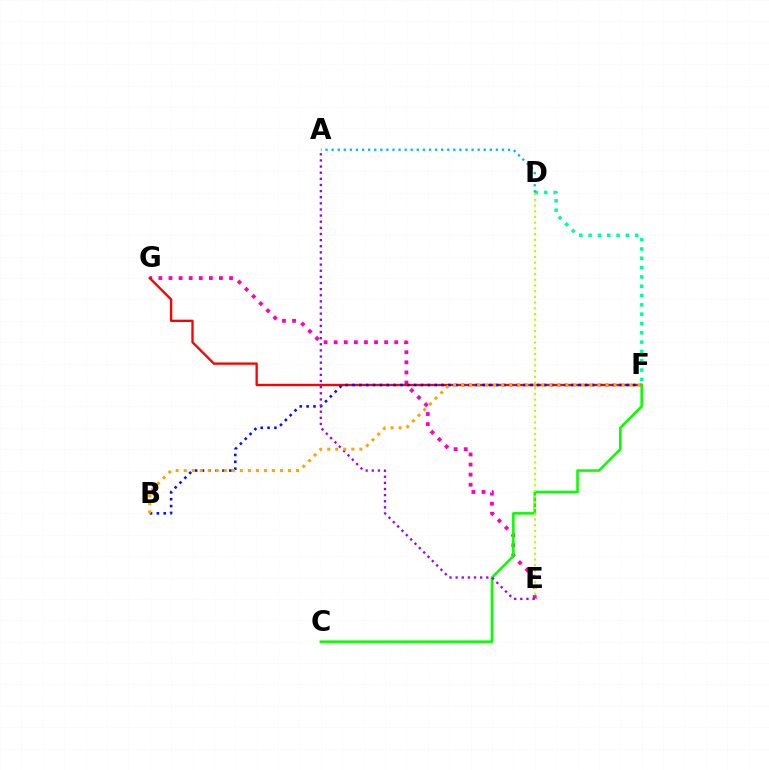{('E', 'G'): [{'color': '#ff00bd', 'line_style': 'dotted', 'thickness': 2.74}], ('F', 'G'): [{'color': '#ff0000', 'line_style': 'solid', 'thickness': 1.68}], ('B', 'F'): [{'color': '#0010ff', 'line_style': 'dotted', 'thickness': 1.86}, {'color': '#ffa500', 'line_style': 'dotted', 'thickness': 2.18}], ('D', 'F'): [{'color': '#00ff9d', 'line_style': 'dotted', 'thickness': 2.53}], ('C', 'F'): [{'color': '#08ff00', 'line_style': 'solid', 'thickness': 1.84}], ('D', 'E'): [{'color': '#b3ff00', 'line_style': 'dotted', 'thickness': 1.55}], ('A', 'E'): [{'color': '#9b00ff', 'line_style': 'dotted', 'thickness': 1.66}], ('A', 'D'): [{'color': '#00b5ff', 'line_style': 'dotted', 'thickness': 1.65}]}